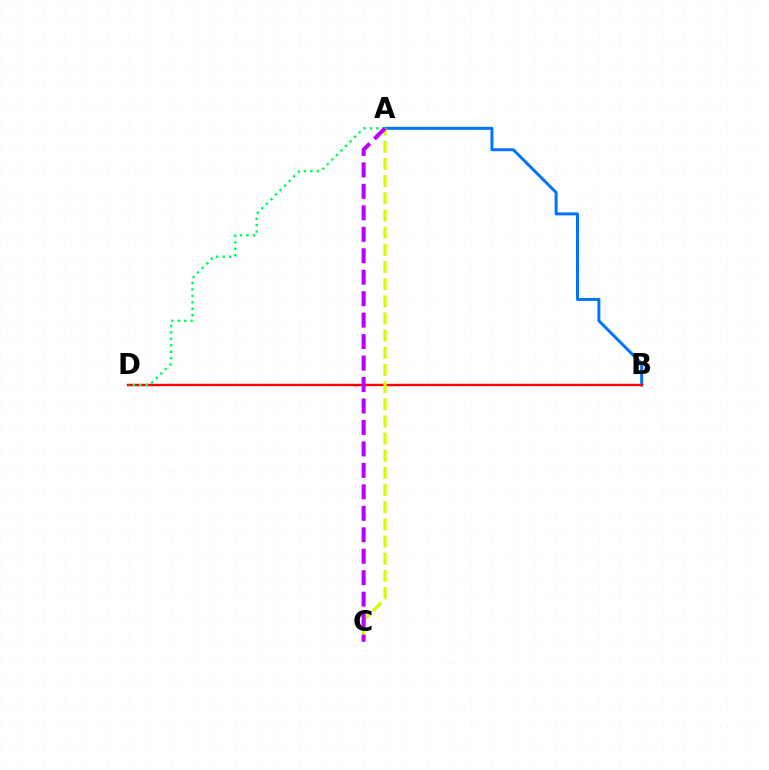{('A', 'B'): [{'color': '#0074ff', 'line_style': 'solid', 'thickness': 2.14}], ('B', 'D'): [{'color': '#ff0000', 'line_style': 'solid', 'thickness': 1.74}], ('A', 'C'): [{'color': '#d1ff00', 'line_style': 'dashed', 'thickness': 2.33}, {'color': '#b900ff', 'line_style': 'dashed', 'thickness': 2.92}], ('A', 'D'): [{'color': '#00ff5c', 'line_style': 'dotted', 'thickness': 1.75}]}